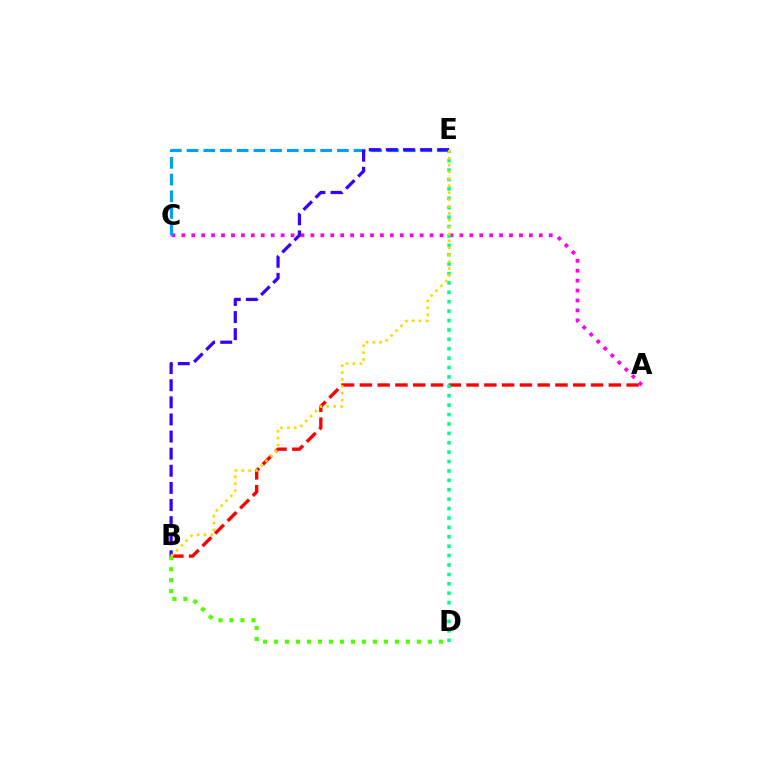{('A', 'B'): [{'color': '#ff0000', 'line_style': 'dashed', 'thickness': 2.42}], ('A', 'C'): [{'color': '#ff00ed', 'line_style': 'dotted', 'thickness': 2.7}], ('C', 'E'): [{'color': '#009eff', 'line_style': 'dashed', 'thickness': 2.27}], ('B', 'D'): [{'color': '#4fff00', 'line_style': 'dotted', 'thickness': 2.99}], ('D', 'E'): [{'color': '#00ff86', 'line_style': 'dotted', 'thickness': 2.55}], ('B', 'E'): [{'color': '#3700ff', 'line_style': 'dashed', 'thickness': 2.32}, {'color': '#ffd500', 'line_style': 'dotted', 'thickness': 1.87}]}